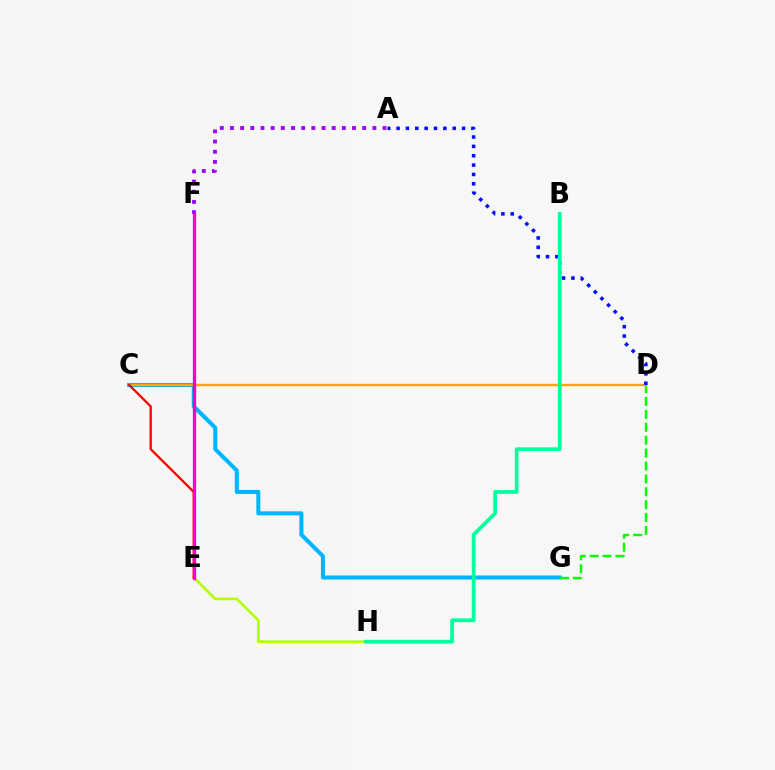{('C', 'G'): [{'color': '#00b5ff', 'line_style': 'solid', 'thickness': 2.91}], ('D', 'G'): [{'color': '#08ff00', 'line_style': 'dashed', 'thickness': 1.75}], ('C', 'D'): [{'color': '#ffa500', 'line_style': 'solid', 'thickness': 1.7}], ('E', 'H'): [{'color': '#b3ff00', 'line_style': 'solid', 'thickness': 1.94}], ('A', 'D'): [{'color': '#0010ff', 'line_style': 'dotted', 'thickness': 2.54}], ('C', 'E'): [{'color': '#ff0000', 'line_style': 'solid', 'thickness': 1.65}], ('E', 'F'): [{'color': '#ff00bd', 'line_style': 'solid', 'thickness': 2.36}], ('A', 'F'): [{'color': '#9b00ff', 'line_style': 'dotted', 'thickness': 2.76}], ('B', 'H'): [{'color': '#00ff9d', 'line_style': 'solid', 'thickness': 2.69}]}